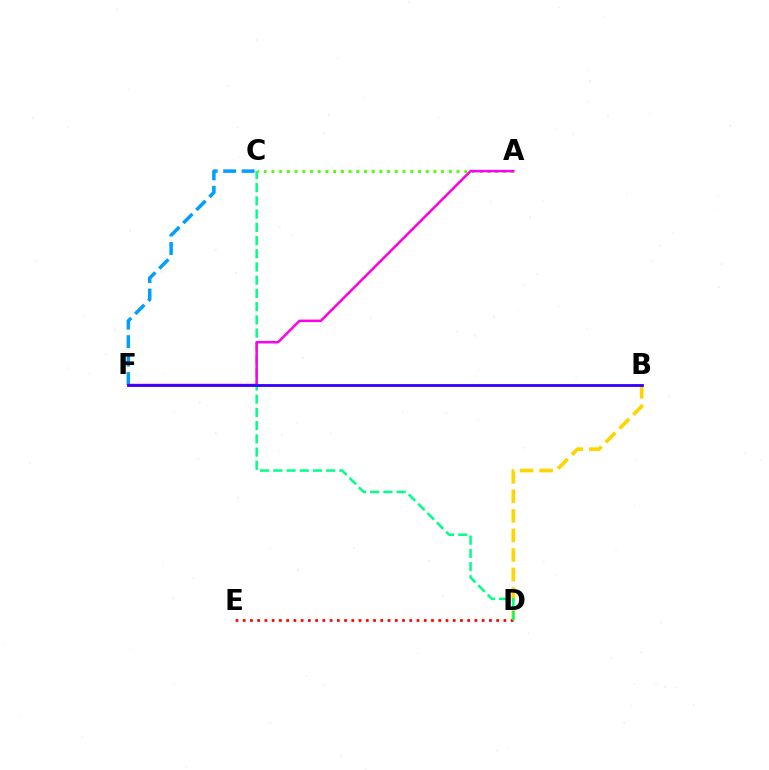{('B', 'D'): [{'color': '#ffd500', 'line_style': 'dashed', 'thickness': 2.65}], ('C', 'F'): [{'color': '#009eff', 'line_style': 'dashed', 'thickness': 2.51}], ('D', 'E'): [{'color': '#ff0000', 'line_style': 'dotted', 'thickness': 1.97}], ('C', 'D'): [{'color': '#00ff86', 'line_style': 'dashed', 'thickness': 1.8}], ('A', 'C'): [{'color': '#4fff00', 'line_style': 'dotted', 'thickness': 2.1}], ('A', 'F'): [{'color': '#ff00ed', 'line_style': 'solid', 'thickness': 1.8}], ('B', 'F'): [{'color': '#3700ff', 'line_style': 'solid', 'thickness': 2.04}]}